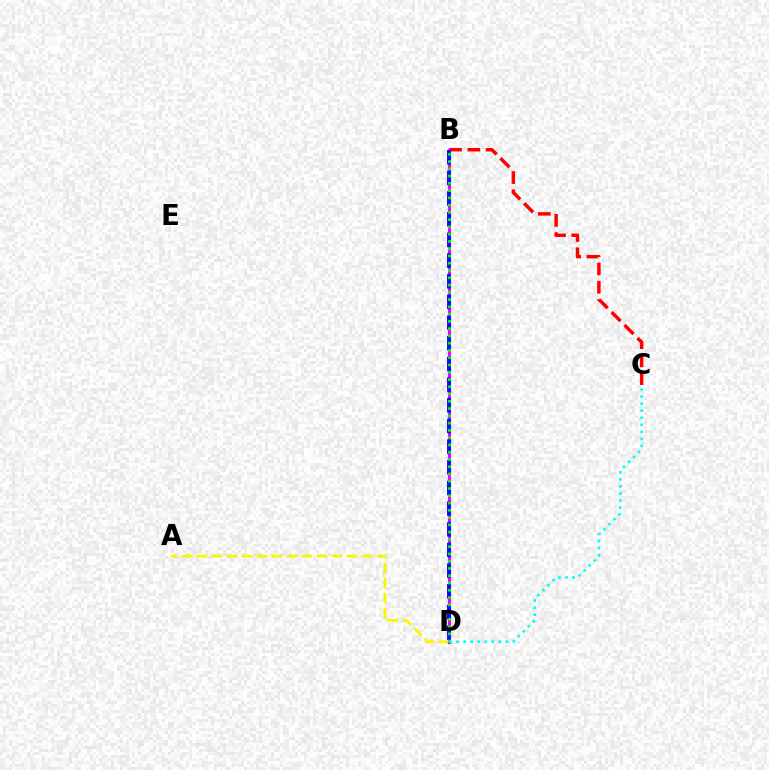{('A', 'D'): [{'color': '#fcf500', 'line_style': 'dashed', 'thickness': 2.04}], ('B', 'C'): [{'color': '#ff0000', 'line_style': 'dashed', 'thickness': 2.48}], ('B', 'D'): [{'color': '#ee00ff', 'line_style': 'solid', 'thickness': 2.26}, {'color': '#0010ff', 'line_style': 'dashed', 'thickness': 2.81}, {'color': '#08ff00', 'line_style': 'dotted', 'thickness': 1.97}], ('C', 'D'): [{'color': '#00fff6', 'line_style': 'dotted', 'thickness': 1.92}]}